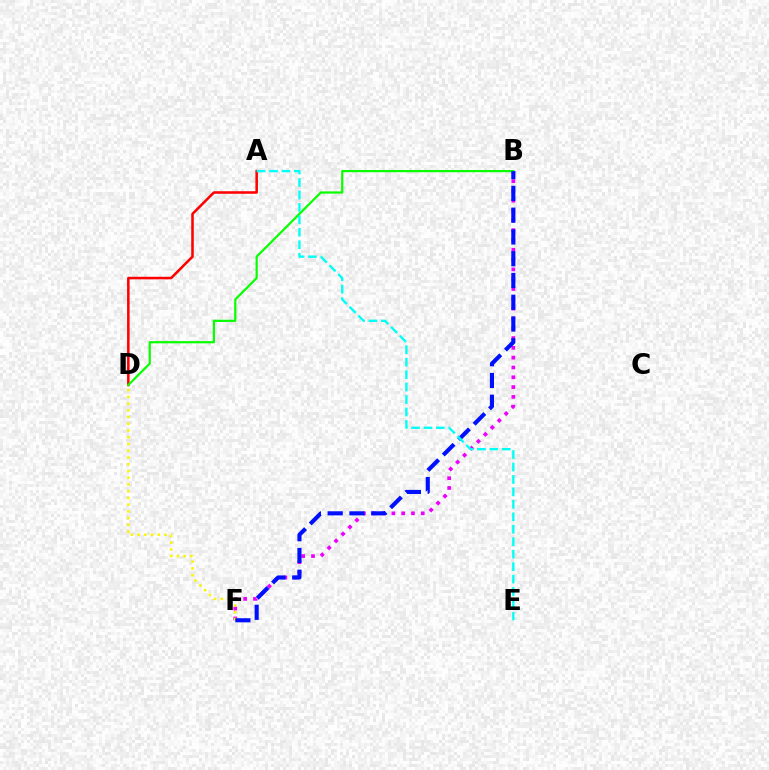{('A', 'D'): [{'color': '#ff0000', 'line_style': 'solid', 'thickness': 1.83}], ('B', 'F'): [{'color': '#ee00ff', 'line_style': 'dotted', 'thickness': 2.66}, {'color': '#0010ff', 'line_style': 'dashed', 'thickness': 2.96}], ('D', 'F'): [{'color': '#fcf500', 'line_style': 'dotted', 'thickness': 1.83}], ('B', 'D'): [{'color': '#08ff00', 'line_style': 'solid', 'thickness': 1.59}], ('A', 'E'): [{'color': '#00fff6', 'line_style': 'dashed', 'thickness': 1.69}]}